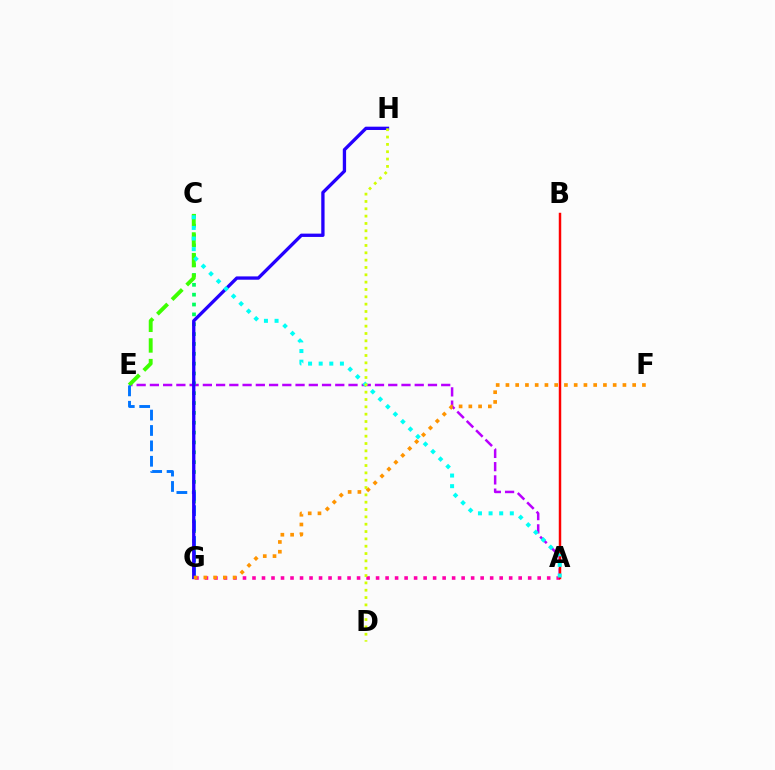{('A', 'E'): [{'color': '#b900ff', 'line_style': 'dashed', 'thickness': 1.8}], ('C', 'G'): [{'color': '#00ff5c', 'line_style': 'dotted', 'thickness': 2.68}], ('C', 'E'): [{'color': '#3dff00', 'line_style': 'dashed', 'thickness': 2.8}], ('A', 'G'): [{'color': '#ff00ac', 'line_style': 'dotted', 'thickness': 2.58}], ('E', 'G'): [{'color': '#0074ff', 'line_style': 'dashed', 'thickness': 2.09}], ('G', 'H'): [{'color': '#2500ff', 'line_style': 'solid', 'thickness': 2.38}], ('A', 'B'): [{'color': '#ff0000', 'line_style': 'solid', 'thickness': 1.77}], ('A', 'C'): [{'color': '#00fff6', 'line_style': 'dotted', 'thickness': 2.88}], ('F', 'G'): [{'color': '#ff9400', 'line_style': 'dotted', 'thickness': 2.65}], ('D', 'H'): [{'color': '#d1ff00', 'line_style': 'dotted', 'thickness': 1.99}]}